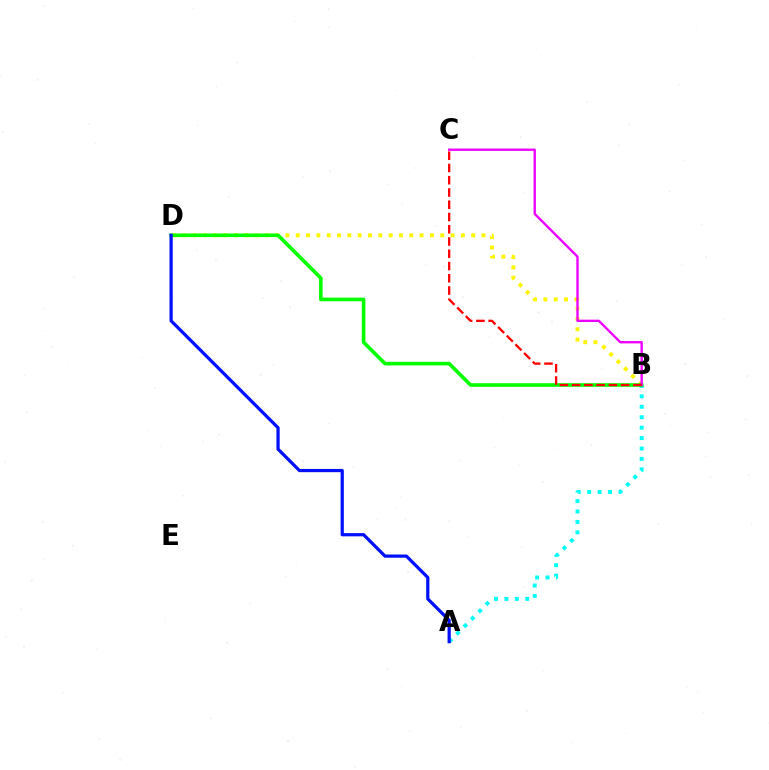{('B', 'D'): [{'color': '#fcf500', 'line_style': 'dotted', 'thickness': 2.8}, {'color': '#08ff00', 'line_style': 'solid', 'thickness': 2.61}], ('A', 'B'): [{'color': '#00fff6', 'line_style': 'dotted', 'thickness': 2.83}], ('B', 'C'): [{'color': '#ee00ff', 'line_style': 'solid', 'thickness': 1.7}, {'color': '#ff0000', 'line_style': 'dashed', 'thickness': 1.66}], ('A', 'D'): [{'color': '#0010ff', 'line_style': 'solid', 'thickness': 2.32}]}